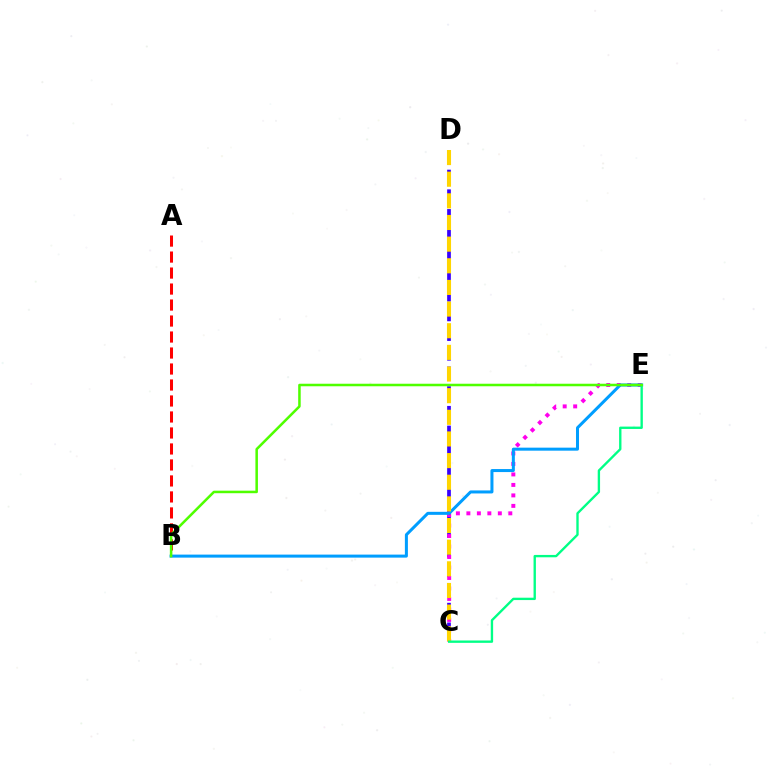{('C', 'D'): [{'color': '#3700ff', 'line_style': 'dashed', 'thickness': 2.67}, {'color': '#ffd500', 'line_style': 'dashed', 'thickness': 2.94}], ('C', 'E'): [{'color': '#ff00ed', 'line_style': 'dotted', 'thickness': 2.85}, {'color': '#00ff86', 'line_style': 'solid', 'thickness': 1.7}], ('A', 'B'): [{'color': '#ff0000', 'line_style': 'dashed', 'thickness': 2.17}], ('B', 'E'): [{'color': '#009eff', 'line_style': 'solid', 'thickness': 2.17}, {'color': '#4fff00', 'line_style': 'solid', 'thickness': 1.82}]}